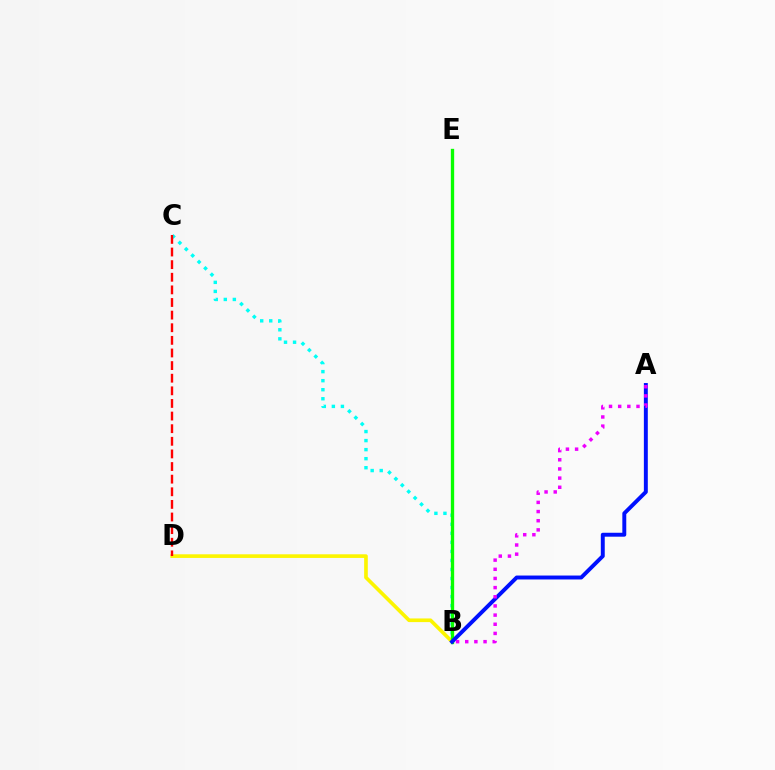{('B', 'C'): [{'color': '#00fff6', 'line_style': 'dotted', 'thickness': 2.46}], ('B', 'D'): [{'color': '#fcf500', 'line_style': 'solid', 'thickness': 2.63}], ('C', 'D'): [{'color': '#ff0000', 'line_style': 'dashed', 'thickness': 1.71}], ('B', 'E'): [{'color': '#08ff00', 'line_style': 'solid', 'thickness': 2.39}], ('A', 'B'): [{'color': '#0010ff', 'line_style': 'solid', 'thickness': 2.83}, {'color': '#ee00ff', 'line_style': 'dotted', 'thickness': 2.49}]}